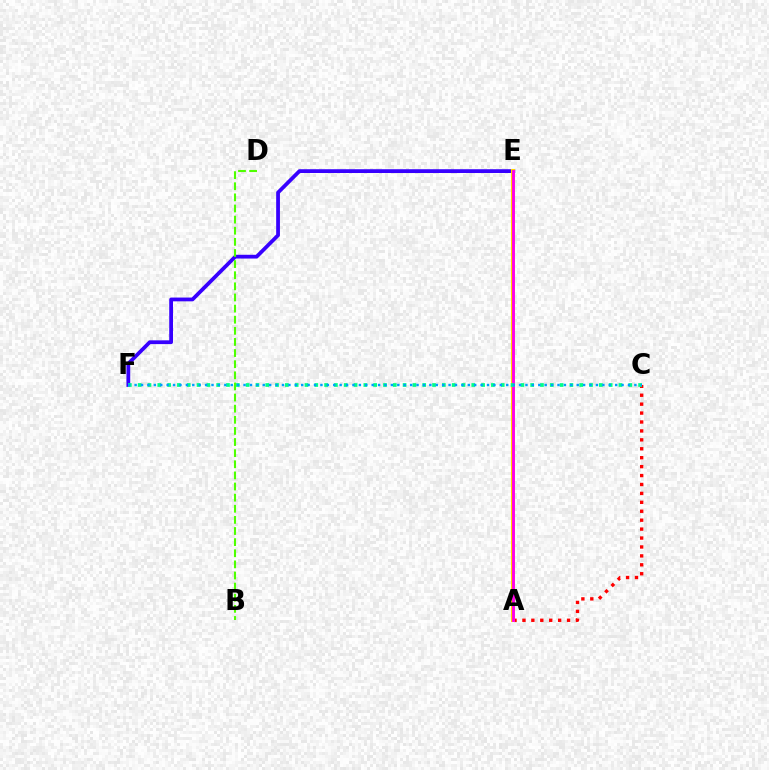{('A', 'C'): [{'color': '#ff0000', 'line_style': 'dotted', 'thickness': 2.43}], ('E', 'F'): [{'color': '#3700ff', 'line_style': 'solid', 'thickness': 2.72}], ('A', 'E'): [{'color': '#ffd500', 'line_style': 'solid', 'thickness': 2.9}, {'color': '#ff00ed', 'line_style': 'solid', 'thickness': 2.06}], ('B', 'D'): [{'color': '#4fff00', 'line_style': 'dashed', 'thickness': 1.51}], ('C', 'F'): [{'color': '#00ff86', 'line_style': 'dotted', 'thickness': 2.67}, {'color': '#009eff', 'line_style': 'dotted', 'thickness': 1.74}]}